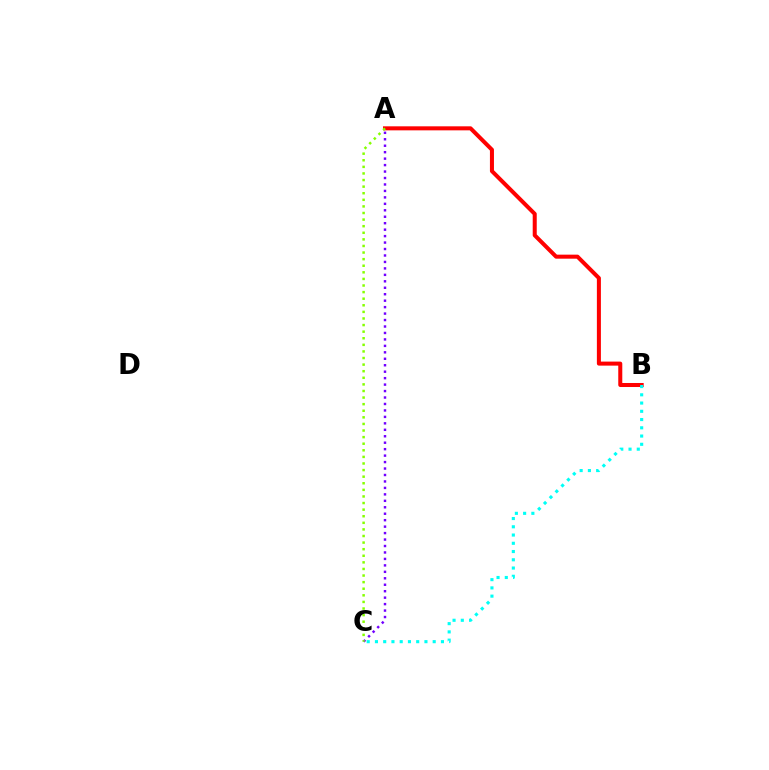{('A', 'C'): [{'color': '#7200ff', 'line_style': 'dotted', 'thickness': 1.75}, {'color': '#84ff00', 'line_style': 'dotted', 'thickness': 1.79}], ('A', 'B'): [{'color': '#ff0000', 'line_style': 'solid', 'thickness': 2.9}], ('B', 'C'): [{'color': '#00fff6', 'line_style': 'dotted', 'thickness': 2.24}]}